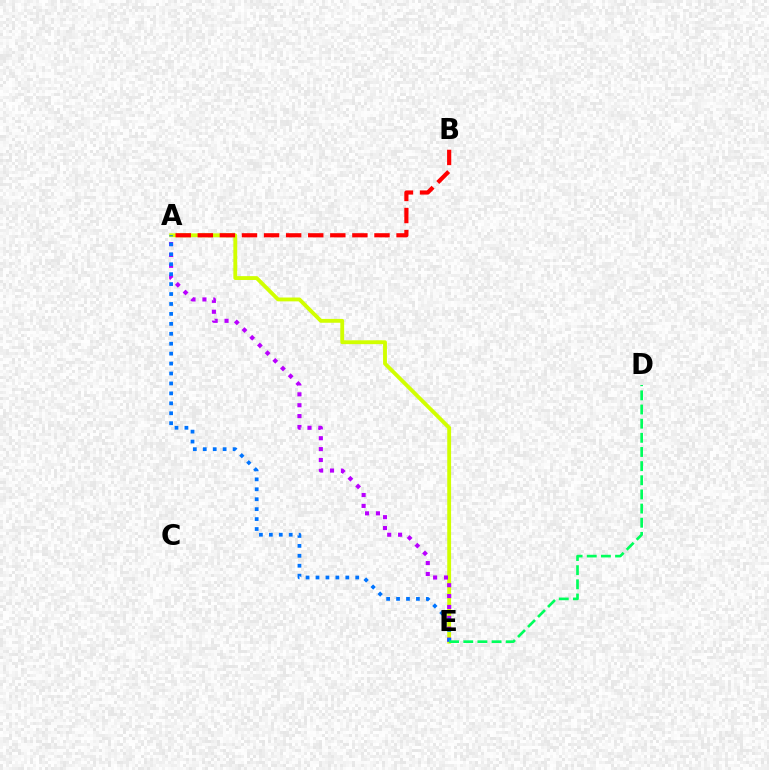{('A', 'E'): [{'color': '#d1ff00', 'line_style': 'solid', 'thickness': 2.77}, {'color': '#b900ff', 'line_style': 'dotted', 'thickness': 2.96}, {'color': '#0074ff', 'line_style': 'dotted', 'thickness': 2.7}], ('A', 'B'): [{'color': '#ff0000', 'line_style': 'dashed', 'thickness': 3.0}], ('D', 'E'): [{'color': '#00ff5c', 'line_style': 'dashed', 'thickness': 1.92}]}